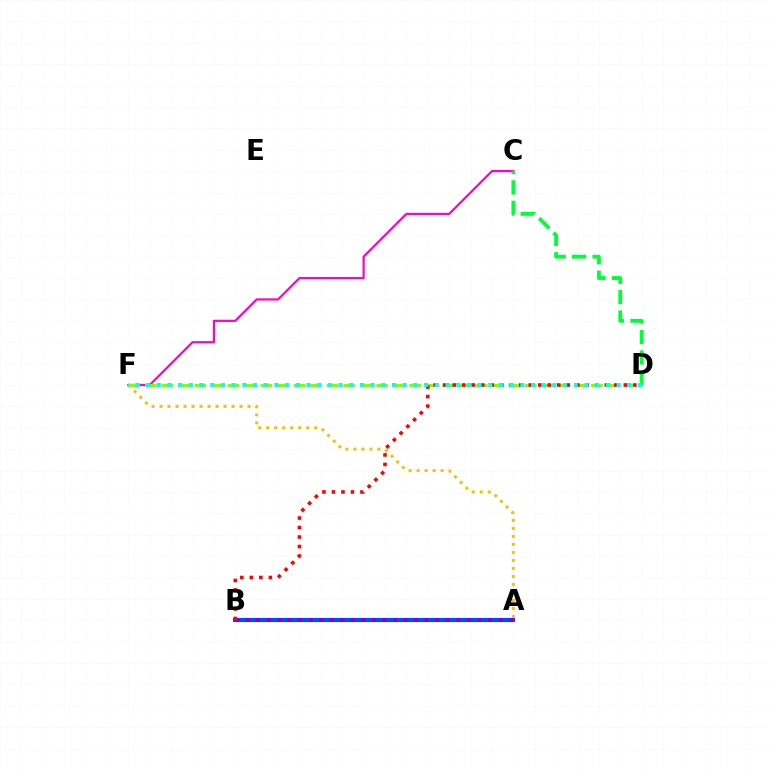{('C', 'F'): [{'color': '#ff00cf', 'line_style': 'solid', 'thickness': 1.58}], ('A', 'B'): [{'color': '#004bff', 'line_style': 'solid', 'thickness': 2.97}, {'color': '#7200ff', 'line_style': 'dotted', 'thickness': 2.86}], ('D', 'F'): [{'color': '#84ff00', 'line_style': 'dashed', 'thickness': 2.24}, {'color': '#00fff6', 'line_style': 'dotted', 'thickness': 2.91}], ('B', 'D'): [{'color': '#ff0000', 'line_style': 'dotted', 'thickness': 2.58}], ('A', 'F'): [{'color': '#ffbd00', 'line_style': 'dotted', 'thickness': 2.17}], ('C', 'D'): [{'color': '#00ff39', 'line_style': 'dashed', 'thickness': 2.77}]}